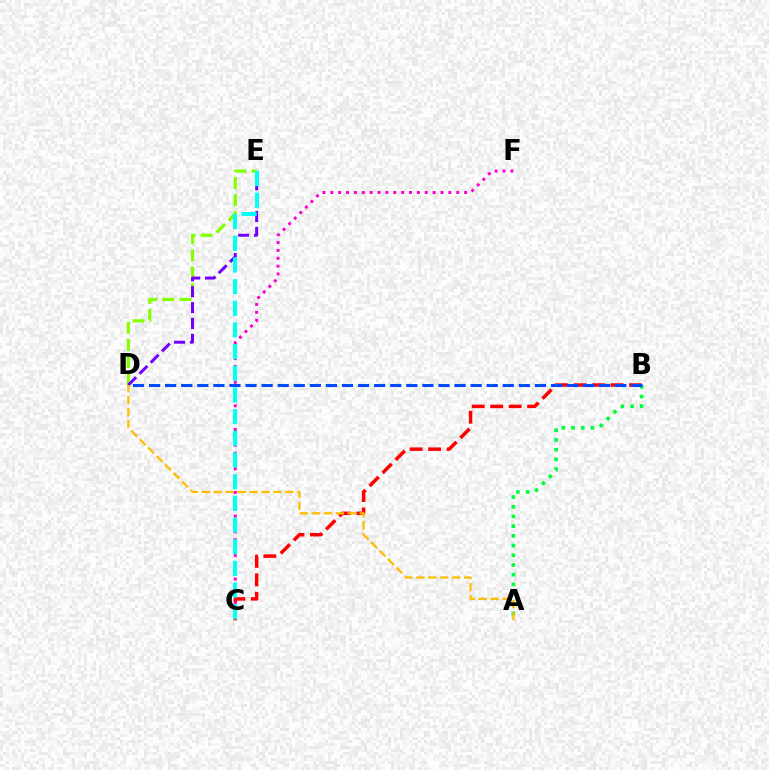{('C', 'F'): [{'color': '#ff00cf', 'line_style': 'dotted', 'thickness': 2.14}], ('B', 'C'): [{'color': '#ff0000', 'line_style': 'dashed', 'thickness': 2.51}], ('A', 'B'): [{'color': '#00ff39', 'line_style': 'dotted', 'thickness': 2.64}], ('D', 'E'): [{'color': '#84ff00', 'line_style': 'dashed', 'thickness': 2.32}, {'color': '#7200ff', 'line_style': 'dashed', 'thickness': 2.15}], ('C', 'E'): [{'color': '#00fff6', 'line_style': 'dashed', 'thickness': 2.94}], ('B', 'D'): [{'color': '#004bff', 'line_style': 'dashed', 'thickness': 2.18}], ('A', 'D'): [{'color': '#ffbd00', 'line_style': 'dashed', 'thickness': 1.63}]}